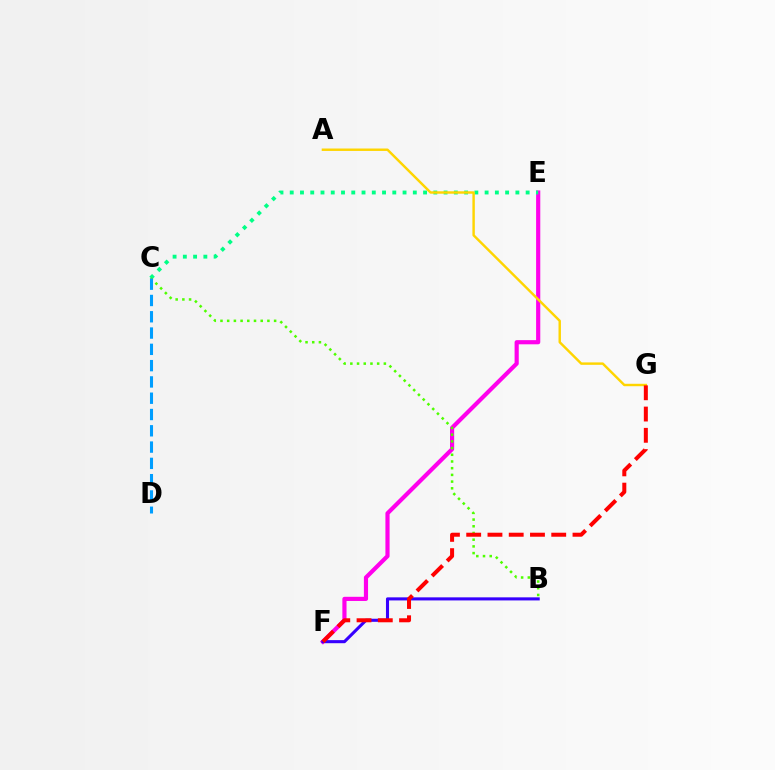{('E', 'F'): [{'color': '#ff00ed', 'line_style': 'solid', 'thickness': 3.0}], ('B', 'F'): [{'color': '#3700ff', 'line_style': 'solid', 'thickness': 2.22}], ('C', 'E'): [{'color': '#00ff86', 'line_style': 'dotted', 'thickness': 2.79}], ('B', 'C'): [{'color': '#4fff00', 'line_style': 'dotted', 'thickness': 1.82}], ('A', 'G'): [{'color': '#ffd500', 'line_style': 'solid', 'thickness': 1.75}], ('C', 'D'): [{'color': '#009eff', 'line_style': 'dashed', 'thickness': 2.21}], ('F', 'G'): [{'color': '#ff0000', 'line_style': 'dashed', 'thickness': 2.89}]}